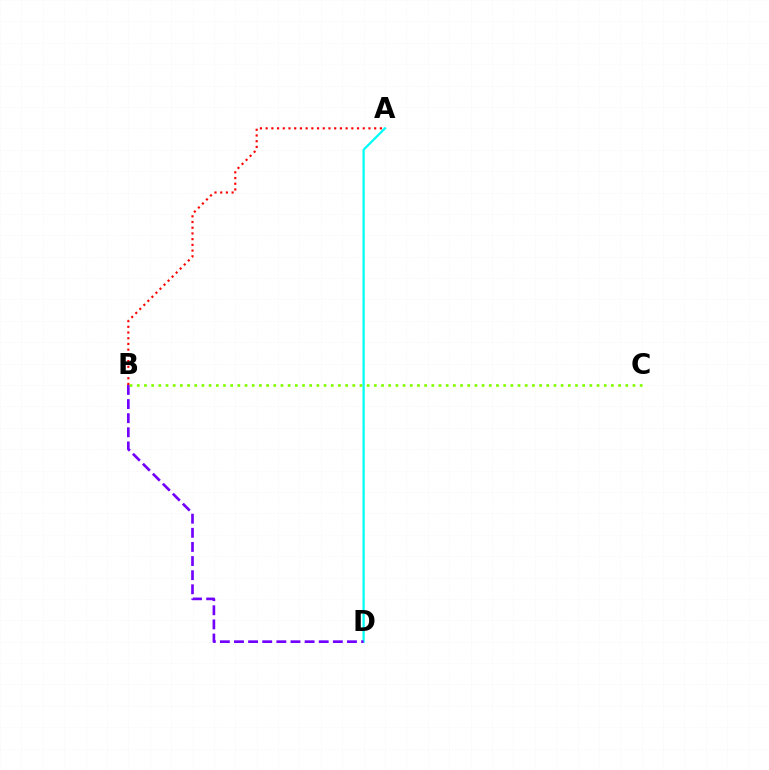{('A', 'D'): [{'color': '#00fff6', 'line_style': 'solid', 'thickness': 1.62}], ('B', 'D'): [{'color': '#7200ff', 'line_style': 'dashed', 'thickness': 1.92}], ('B', 'C'): [{'color': '#84ff00', 'line_style': 'dotted', 'thickness': 1.95}], ('A', 'B'): [{'color': '#ff0000', 'line_style': 'dotted', 'thickness': 1.55}]}